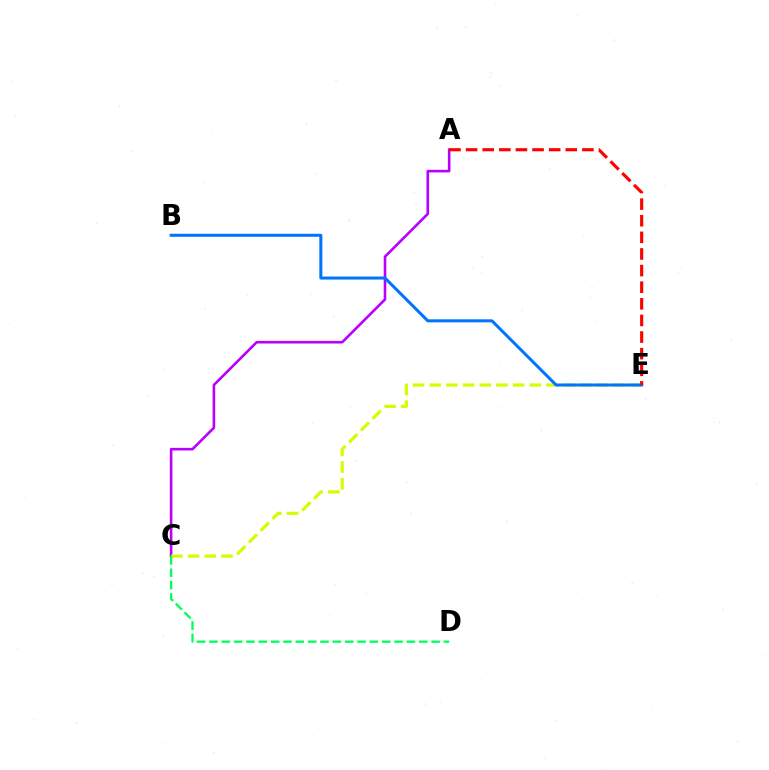{('A', 'C'): [{'color': '#b900ff', 'line_style': 'solid', 'thickness': 1.88}], ('C', 'E'): [{'color': '#d1ff00', 'line_style': 'dashed', 'thickness': 2.27}], ('C', 'D'): [{'color': '#00ff5c', 'line_style': 'dashed', 'thickness': 1.68}], ('B', 'E'): [{'color': '#0074ff', 'line_style': 'solid', 'thickness': 2.17}], ('A', 'E'): [{'color': '#ff0000', 'line_style': 'dashed', 'thickness': 2.26}]}